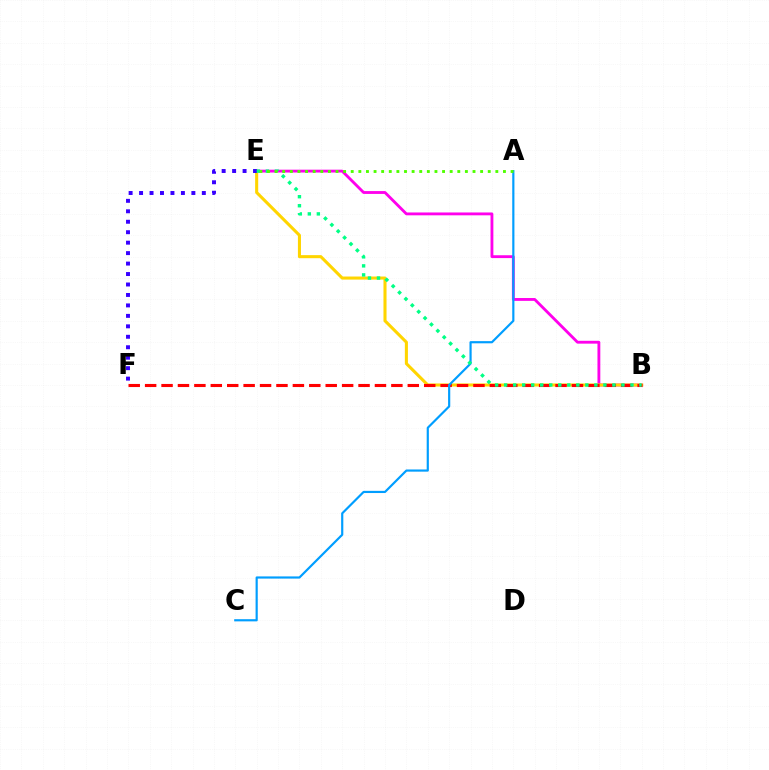{('B', 'E'): [{'color': '#ff00ed', 'line_style': 'solid', 'thickness': 2.05}, {'color': '#ffd500', 'line_style': 'solid', 'thickness': 2.21}, {'color': '#00ff86', 'line_style': 'dotted', 'thickness': 2.45}], ('E', 'F'): [{'color': '#3700ff', 'line_style': 'dotted', 'thickness': 2.84}], ('B', 'F'): [{'color': '#ff0000', 'line_style': 'dashed', 'thickness': 2.23}], ('A', 'C'): [{'color': '#009eff', 'line_style': 'solid', 'thickness': 1.57}], ('A', 'E'): [{'color': '#4fff00', 'line_style': 'dotted', 'thickness': 2.07}]}